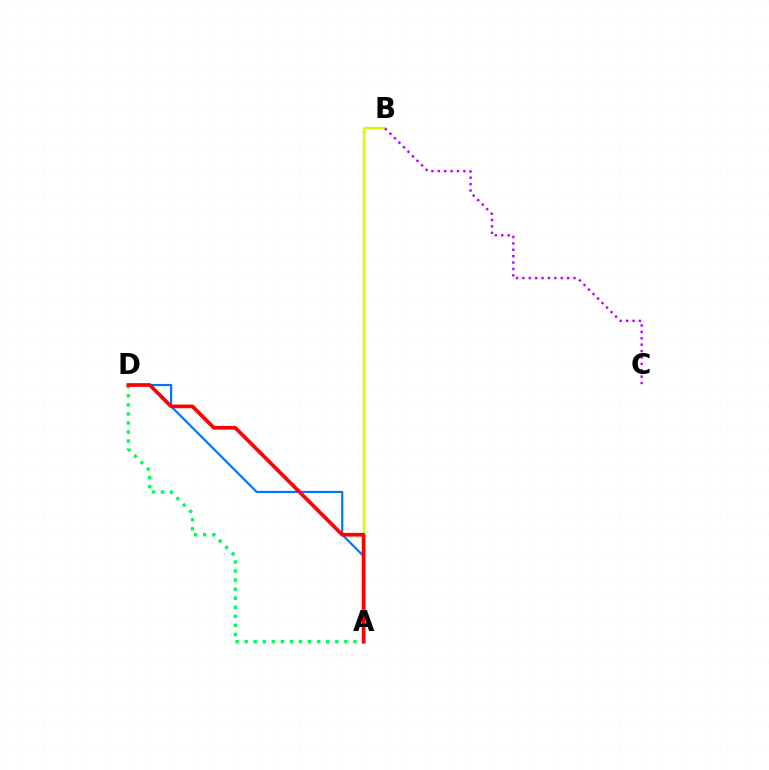{('A', 'B'): [{'color': '#d1ff00', 'line_style': 'solid', 'thickness': 1.69}], ('A', 'D'): [{'color': '#0074ff', 'line_style': 'solid', 'thickness': 1.56}, {'color': '#00ff5c', 'line_style': 'dotted', 'thickness': 2.46}, {'color': '#ff0000', 'line_style': 'solid', 'thickness': 2.66}], ('B', 'C'): [{'color': '#b900ff', 'line_style': 'dotted', 'thickness': 1.74}]}